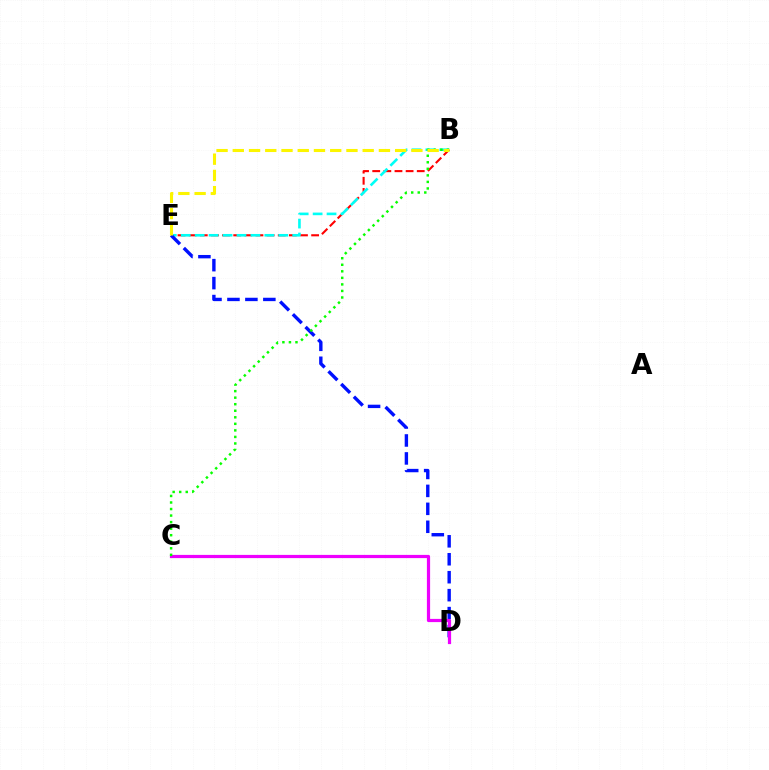{('B', 'E'): [{'color': '#ff0000', 'line_style': 'dashed', 'thickness': 1.51}, {'color': '#00fff6', 'line_style': 'dashed', 'thickness': 1.89}, {'color': '#fcf500', 'line_style': 'dashed', 'thickness': 2.21}], ('D', 'E'): [{'color': '#0010ff', 'line_style': 'dashed', 'thickness': 2.44}], ('C', 'D'): [{'color': '#ee00ff', 'line_style': 'solid', 'thickness': 2.31}], ('B', 'C'): [{'color': '#08ff00', 'line_style': 'dotted', 'thickness': 1.78}]}